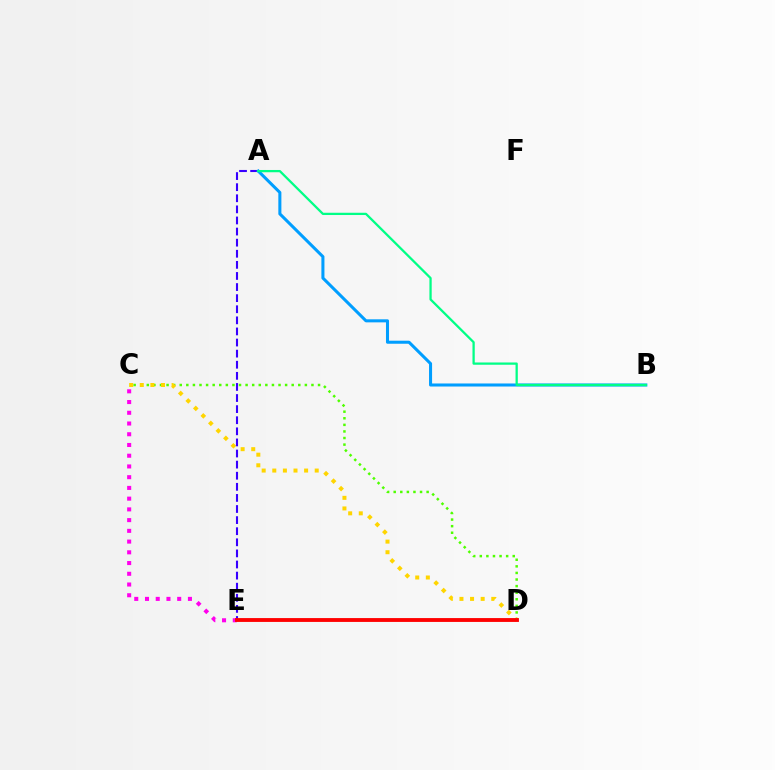{('C', 'D'): [{'color': '#4fff00', 'line_style': 'dotted', 'thickness': 1.79}, {'color': '#ffd500', 'line_style': 'dotted', 'thickness': 2.88}], ('C', 'E'): [{'color': '#ff00ed', 'line_style': 'dotted', 'thickness': 2.92}], ('A', 'E'): [{'color': '#3700ff', 'line_style': 'dashed', 'thickness': 1.51}], ('A', 'B'): [{'color': '#009eff', 'line_style': 'solid', 'thickness': 2.19}, {'color': '#00ff86', 'line_style': 'solid', 'thickness': 1.63}], ('D', 'E'): [{'color': '#ff0000', 'line_style': 'solid', 'thickness': 2.77}]}